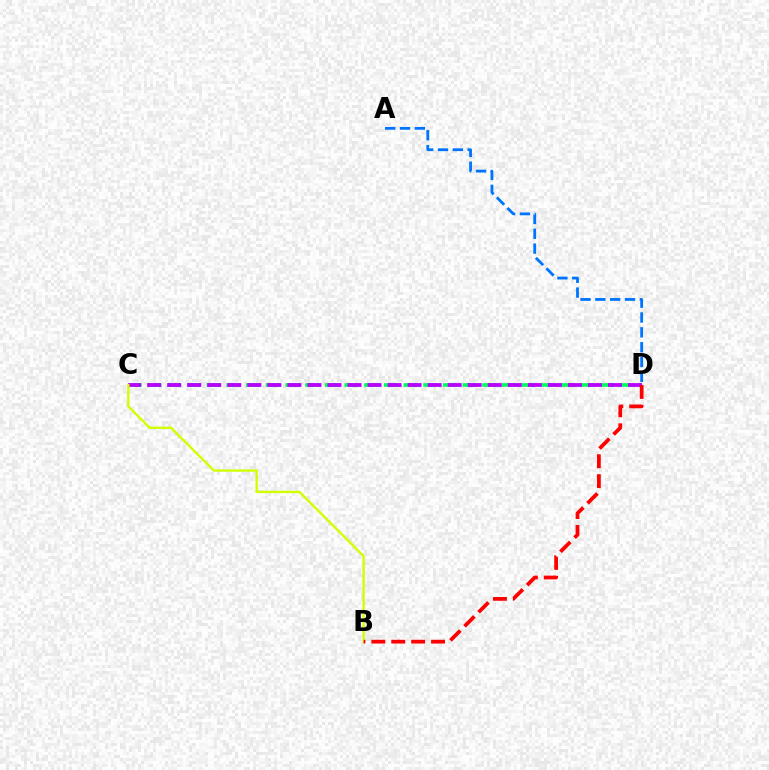{('C', 'D'): [{'color': '#00ff5c', 'line_style': 'dashed', 'thickness': 2.67}, {'color': '#b900ff', 'line_style': 'dashed', 'thickness': 2.72}], ('A', 'D'): [{'color': '#0074ff', 'line_style': 'dashed', 'thickness': 2.02}], ('B', 'C'): [{'color': '#d1ff00', 'line_style': 'solid', 'thickness': 1.7}], ('B', 'D'): [{'color': '#ff0000', 'line_style': 'dashed', 'thickness': 2.7}]}